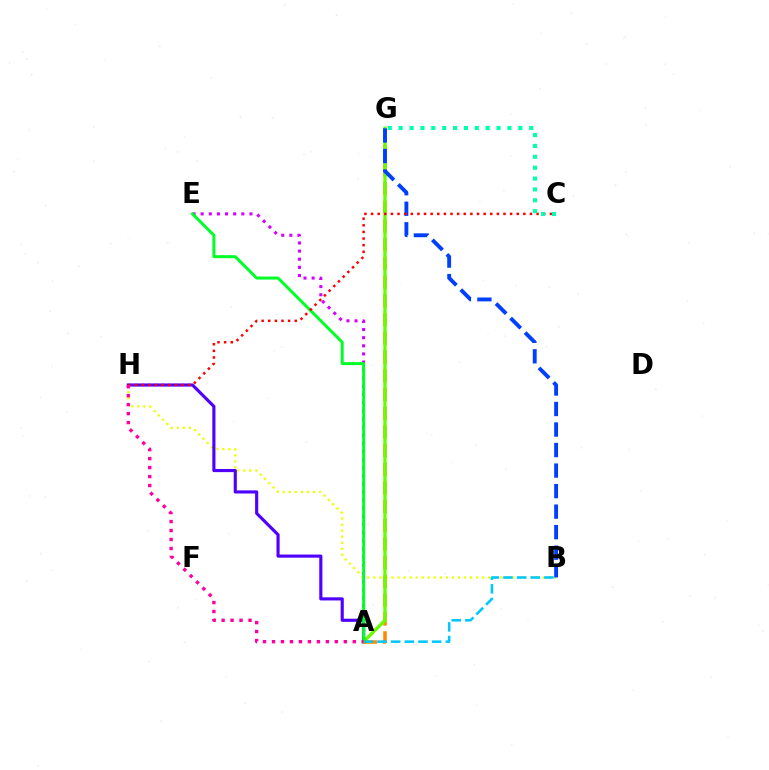{('B', 'H'): [{'color': '#eeff00', 'line_style': 'dotted', 'thickness': 1.64}], ('A', 'G'): [{'color': '#ff8800', 'line_style': 'dashed', 'thickness': 2.54}, {'color': '#66ff00', 'line_style': 'solid', 'thickness': 2.39}], ('A', 'E'): [{'color': '#d600ff', 'line_style': 'dotted', 'thickness': 2.21}, {'color': '#00ff27', 'line_style': 'solid', 'thickness': 2.15}], ('A', 'B'): [{'color': '#00c7ff', 'line_style': 'dashed', 'thickness': 1.86}], ('B', 'G'): [{'color': '#003fff', 'line_style': 'dashed', 'thickness': 2.79}], ('A', 'H'): [{'color': '#4f00ff', 'line_style': 'solid', 'thickness': 2.25}, {'color': '#ff00a0', 'line_style': 'dotted', 'thickness': 2.44}], ('C', 'H'): [{'color': '#ff0000', 'line_style': 'dotted', 'thickness': 1.8}], ('C', 'G'): [{'color': '#00ffaf', 'line_style': 'dotted', 'thickness': 2.96}]}